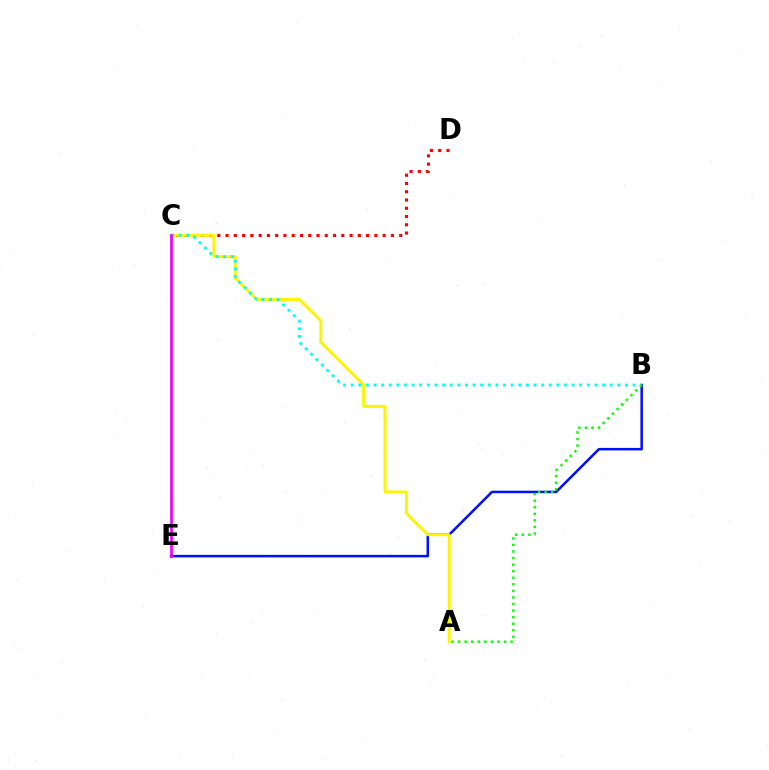{('B', 'E'): [{'color': '#0010ff', 'line_style': 'solid', 'thickness': 1.81}], ('C', 'D'): [{'color': '#ff0000', 'line_style': 'dotted', 'thickness': 2.25}], ('A', 'C'): [{'color': '#fcf500', 'line_style': 'solid', 'thickness': 2.12}], ('B', 'C'): [{'color': '#00fff6', 'line_style': 'dotted', 'thickness': 2.07}], ('C', 'E'): [{'color': '#ee00ff', 'line_style': 'solid', 'thickness': 1.94}], ('A', 'B'): [{'color': '#08ff00', 'line_style': 'dotted', 'thickness': 1.78}]}